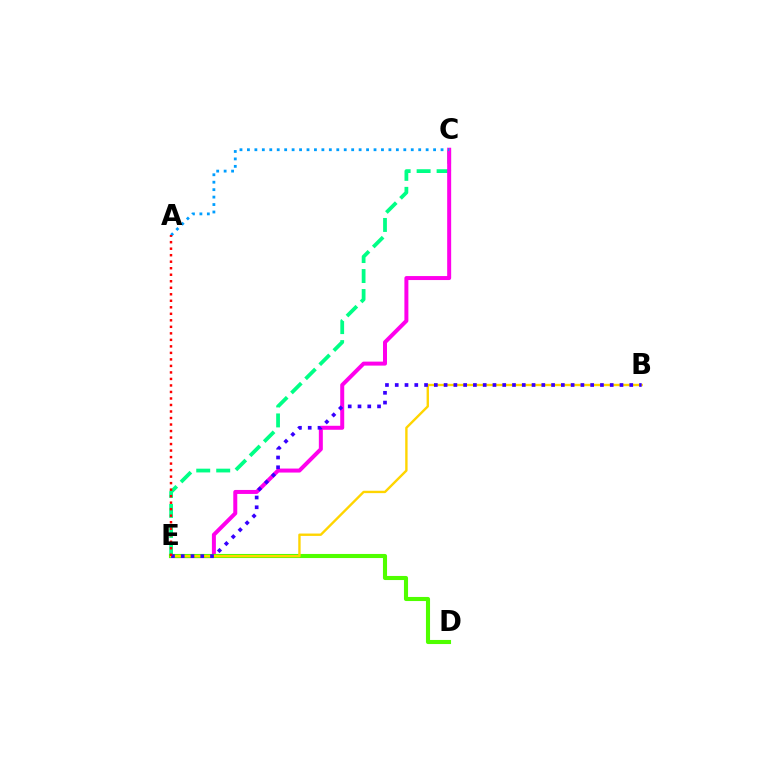{('C', 'E'): [{'color': '#00ff86', 'line_style': 'dashed', 'thickness': 2.71}, {'color': '#ff00ed', 'line_style': 'solid', 'thickness': 2.87}], ('A', 'C'): [{'color': '#009eff', 'line_style': 'dotted', 'thickness': 2.02}], ('D', 'E'): [{'color': '#4fff00', 'line_style': 'solid', 'thickness': 2.95}], ('B', 'E'): [{'color': '#ffd500', 'line_style': 'solid', 'thickness': 1.71}, {'color': '#3700ff', 'line_style': 'dotted', 'thickness': 2.65}], ('A', 'E'): [{'color': '#ff0000', 'line_style': 'dotted', 'thickness': 1.77}]}